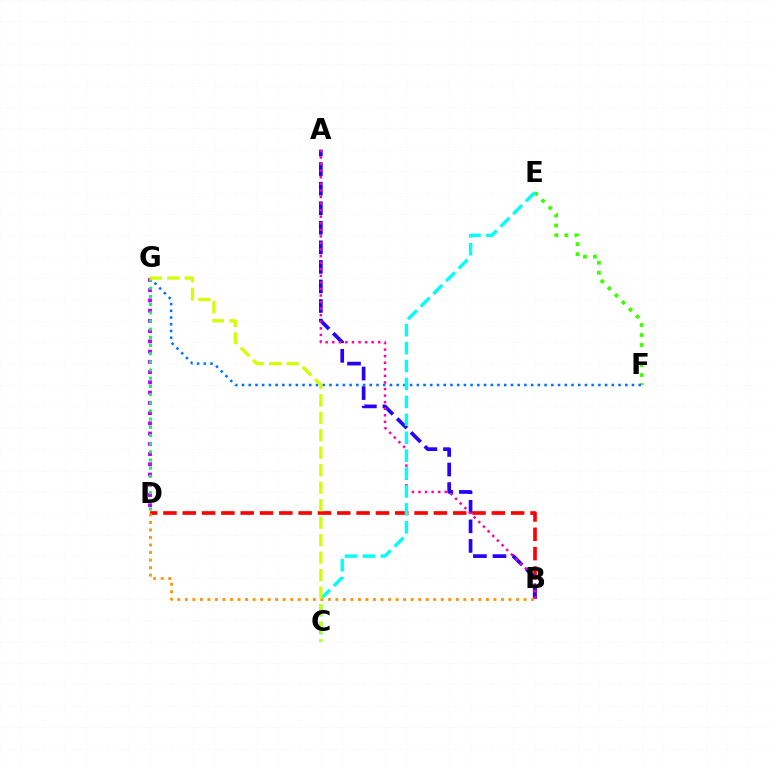{('B', 'D'): [{'color': '#ff0000', 'line_style': 'dashed', 'thickness': 2.62}, {'color': '#ff9400', 'line_style': 'dotted', 'thickness': 2.04}], ('E', 'F'): [{'color': '#3dff00', 'line_style': 'dotted', 'thickness': 2.72}], ('A', 'B'): [{'color': '#2500ff', 'line_style': 'dashed', 'thickness': 2.66}, {'color': '#ff00ac', 'line_style': 'dotted', 'thickness': 1.79}], ('D', 'G'): [{'color': '#b900ff', 'line_style': 'dotted', 'thickness': 2.78}, {'color': '#00ff5c', 'line_style': 'dotted', 'thickness': 2.22}], ('F', 'G'): [{'color': '#0074ff', 'line_style': 'dotted', 'thickness': 1.83}], ('C', 'E'): [{'color': '#00fff6', 'line_style': 'dashed', 'thickness': 2.43}], ('C', 'G'): [{'color': '#d1ff00', 'line_style': 'dashed', 'thickness': 2.37}]}